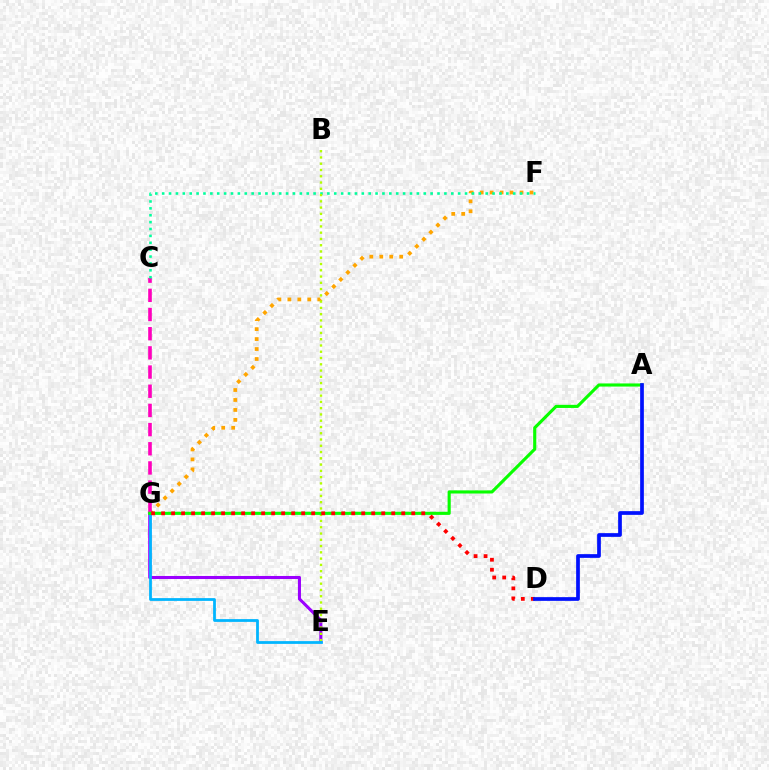{('F', 'G'): [{'color': '#ffa500', 'line_style': 'dotted', 'thickness': 2.71}], ('E', 'G'): [{'color': '#9b00ff', 'line_style': 'solid', 'thickness': 2.2}, {'color': '#00b5ff', 'line_style': 'solid', 'thickness': 2.0}], ('C', 'G'): [{'color': '#ff00bd', 'line_style': 'dashed', 'thickness': 2.61}], ('C', 'F'): [{'color': '#00ff9d', 'line_style': 'dotted', 'thickness': 1.87}], ('B', 'E'): [{'color': '#b3ff00', 'line_style': 'dotted', 'thickness': 1.7}], ('A', 'G'): [{'color': '#08ff00', 'line_style': 'solid', 'thickness': 2.25}], ('D', 'G'): [{'color': '#ff0000', 'line_style': 'dotted', 'thickness': 2.72}], ('A', 'D'): [{'color': '#0010ff', 'line_style': 'solid', 'thickness': 2.67}]}